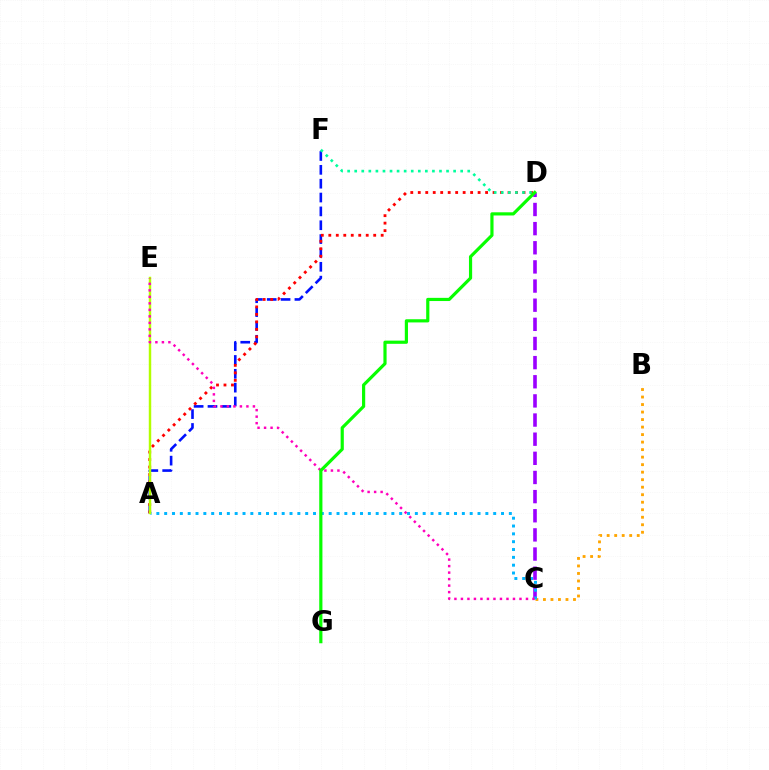{('A', 'F'): [{'color': '#0010ff', 'line_style': 'dashed', 'thickness': 1.88}], ('A', 'D'): [{'color': '#ff0000', 'line_style': 'dotted', 'thickness': 2.03}], ('B', 'C'): [{'color': '#ffa500', 'line_style': 'dotted', 'thickness': 2.04}], ('C', 'D'): [{'color': '#9b00ff', 'line_style': 'dashed', 'thickness': 2.6}], ('A', 'C'): [{'color': '#00b5ff', 'line_style': 'dotted', 'thickness': 2.13}], ('A', 'E'): [{'color': '#b3ff00', 'line_style': 'solid', 'thickness': 1.77}], ('C', 'E'): [{'color': '#ff00bd', 'line_style': 'dotted', 'thickness': 1.77}], ('D', 'F'): [{'color': '#00ff9d', 'line_style': 'dotted', 'thickness': 1.92}], ('D', 'G'): [{'color': '#08ff00', 'line_style': 'solid', 'thickness': 2.29}]}